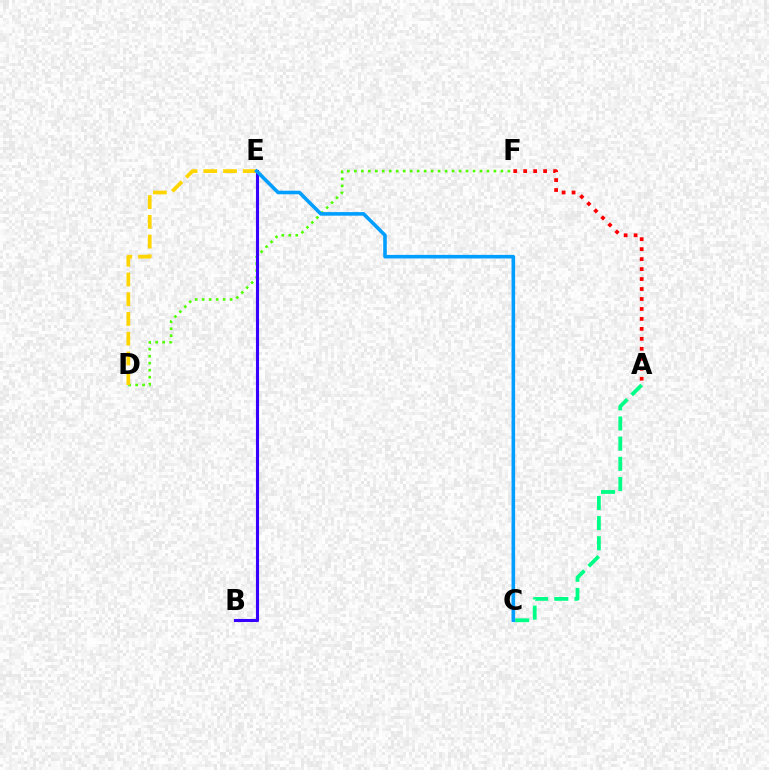{('A', 'F'): [{'color': '#ff0000', 'line_style': 'dotted', 'thickness': 2.71}], ('D', 'F'): [{'color': '#4fff00', 'line_style': 'dotted', 'thickness': 1.9}], ('D', 'E'): [{'color': '#ffd500', 'line_style': 'dashed', 'thickness': 2.68}], ('B', 'E'): [{'color': '#ff00ed', 'line_style': 'dashed', 'thickness': 2.01}, {'color': '#3700ff', 'line_style': 'solid', 'thickness': 2.22}], ('A', 'C'): [{'color': '#00ff86', 'line_style': 'dashed', 'thickness': 2.74}], ('C', 'E'): [{'color': '#009eff', 'line_style': 'solid', 'thickness': 2.58}]}